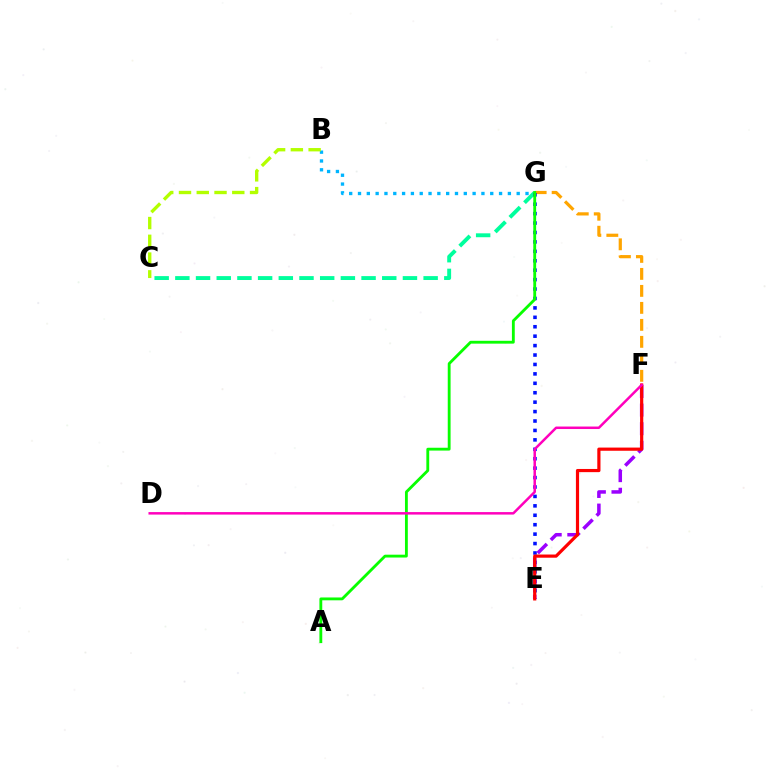{('F', 'G'): [{'color': '#ffa500', 'line_style': 'dashed', 'thickness': 2.31}], ('B', 'G'): [{'color': '#00b5ff', 'line_style': 'dotted', 'thickness': 2.4}], ('C', 'G'): [{'color': '#00ff9d', 'line_style': 'dashed', 'thickness': 2.81}], ('E', 'G'): [{'color': '#0010ff', 'line_style': 'dotted', 'thickness': 2.56}], ('E', 'F'): [{'color': '#9b00ff', 'line_style': 'dashed', 'thickness': 2.53}, {'color': '#ff0000', 'line_style': 'solid', 'thickness': 2.29}], ('A', 'G'): [{'color': '#08ff00', 'line_style': 'solid', 'thickness': 2.04}], ('D', 'F'): [{'color': '#ff00bd', 'line_style': 'solid', 'thickness': 1.79}], ('B', 'C'): [{'color': '#b3ff00', 'line_style': 'dashed', 'thickness': 2.41}]}